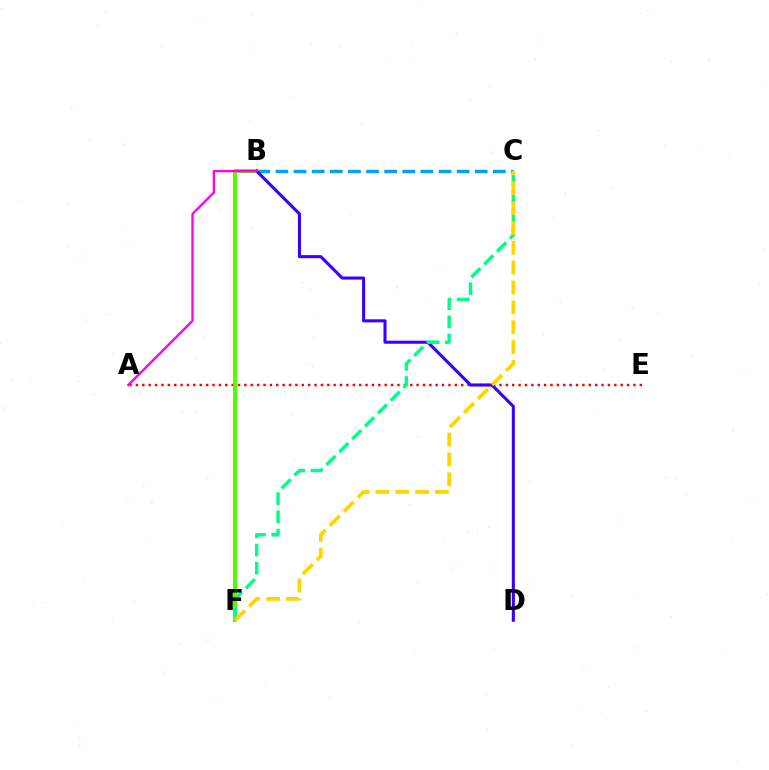{('A', 'E'): [{'color': '#ff0000', 'line_style': 'dotted', 'thickness': 1.73}], ('B', 'C'): [{'color': '#009eff', 'line_style': 'dashed', 'thickness': 2.46}], ('B', 'F'): [{'color': '#4fff00', 'line_style': 'solid', 'thickness': 2.91}], ('B', 'D'): [{'color': '#3700ff', 'line_style': 'solid', 'thickness': 2.21}], ('C', 'F'): [{'color': '#00ff86', 'line_style': 'dashed', 'thickness': 2.47}, {'color': '#ffd500', 'line_style': 'dashed', 'thickness': 2.7}], ('A', 'B'): [{'color': '#ff00ed', 'line_style': 'solid', 'thickness': 1.69}]}